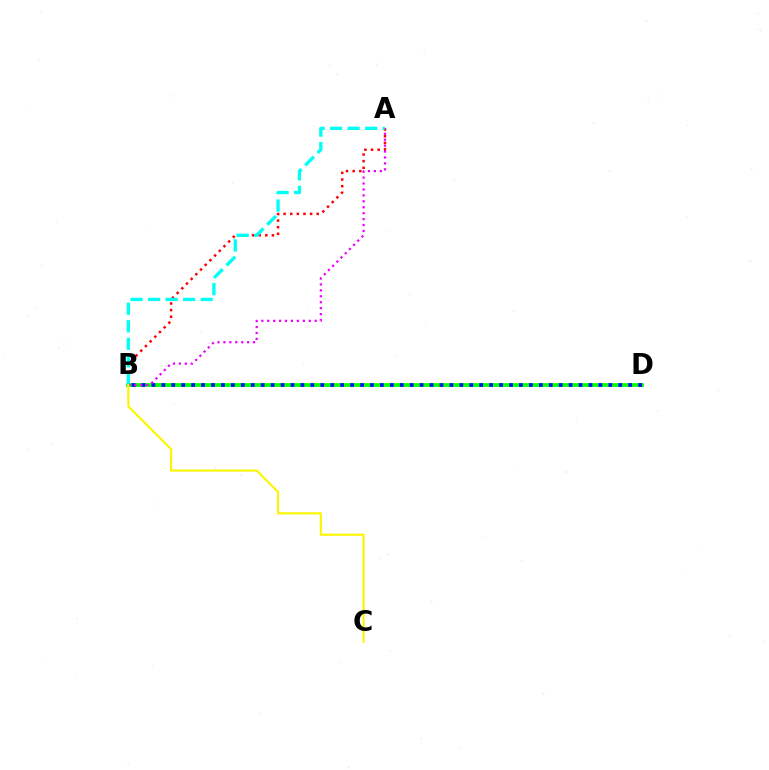{('A', 'B'): [{'color': '#ff0000', 'line_style': 'dotted', 'thickness': 1.8}, {'color': '#00fff6', 'line_style': 'dashed', 'thickness': 2.38}, {'color': '#ee00ff', 'line_style': 'dotted', 'thickness': 1.61}], ('B', 'D'): [{'color': '#08ff00', 'line_style': 'solid', 'thickness': 2.72}, {'color': '#0010ff', 'line_style': 'dotted', 'thickness': 2.7}], ('B', 'C'): [{'color': '#fcf500', 'line_style': 'solid', 'thickness': 1.54}]}